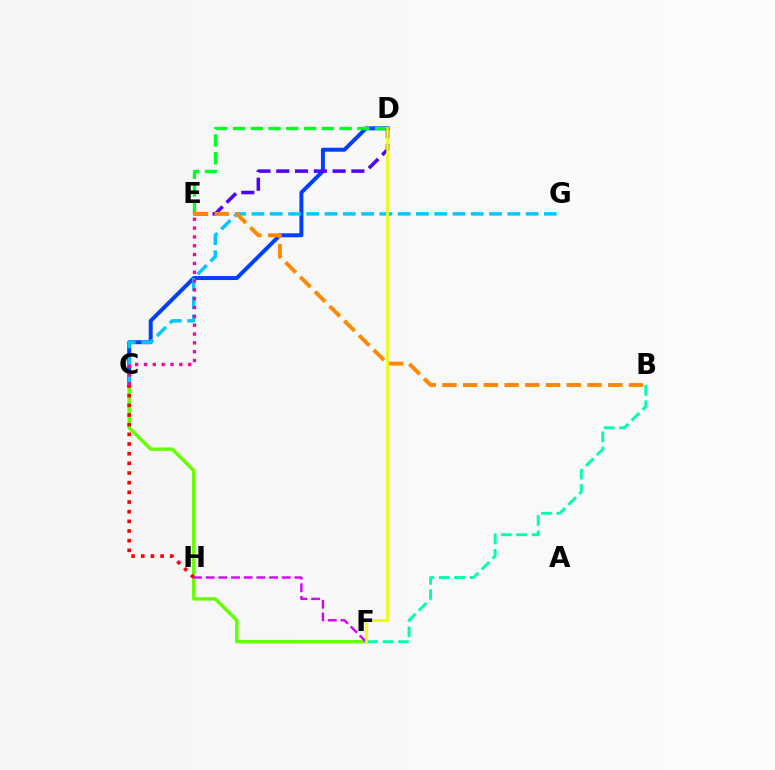{('C', 'F'): [{'color': '#66ff00', 'line_style': 'solid', 'thickness': 2.46}], ('C', 'D'): [{'color': '#003fff', 'line_style': 'solid', 'thickness': 2.85}], ('C', 'G'): [{'color': '#00c7ff', 'line_style': 'dashed', 'thickness': 2.48}], ('D', 'E'): [{'color': '#00ff27', 'line_style': 'dashed', 'thickness': 2.41}, {'color': '#4f00ff', 'line_style': 'dashed', 'thickness': 2.55}], ('B', 'F'): [{'color': '#00ffaf', 'line_style': 'dashed', 'thickness': 2.09}], ('C', 'H'): [{'color': '#ff0000', 'line_style': 'dotted', 'thickness': 2.63}], ('C', 'E'): [{'color': '#ff00a0', 'line_style': 'dotted', 'thickness': 2.4}], ('F', 'H'): [{'color': '#d600ff', 'line_style': 'dashed', 'thickness': 1.72}], ('D', 'F'): [{'color': '#eeff00', 'line_style': 'solid', 'thickness': 1.91}], ('B', 'E'): [{'color': '#ff8800', 'line_style': 'dashed', 'thickness': 2.82}]}